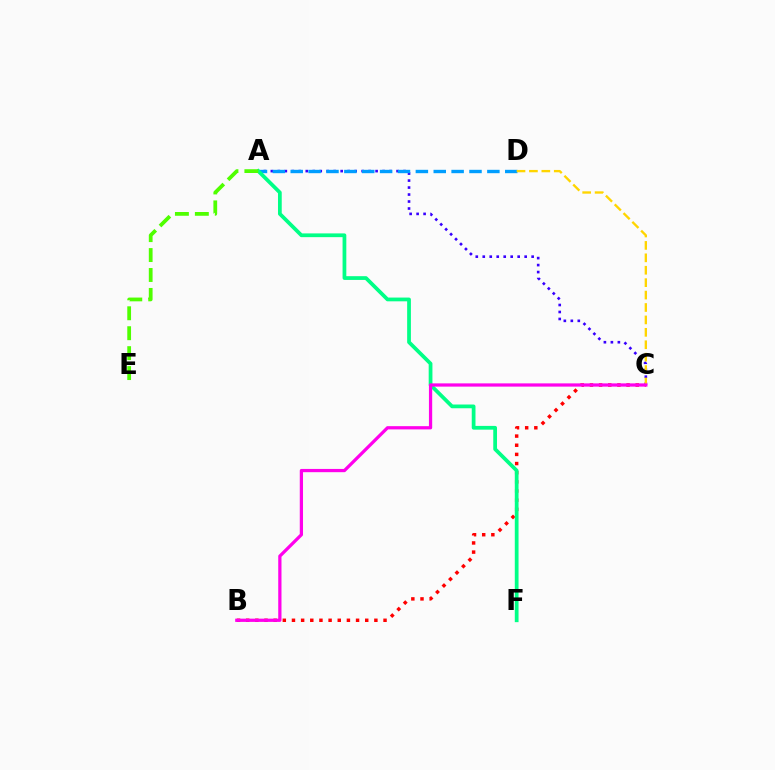{('B', 'C'): [{'color': '#ff0000', 'line_style': 'dotted', 'thickness': 2.49}, {'color': '#ff00ed', 'line_style': 'solid', 'thickness': 2.34}], ('A', 'C'): [{'color': '#3700ff', 'line_style': 'dotted', 'thickness': 1.9}], ('A', 'D'): [{'color': '#009eff', 'line_style': 'dashed', 'thickness': 2.43}], ('C', 'D'): [{'color': '#ffd500', 'line_style': 'dashed', 'thickness': 1.69}], ('A', 'F'): [{'color': '#00ff86', 'line_style': 'solid', 'thickness': 2.7}], ('A', 'E'): [{'color': '#4fff00', 'line_style': 'dashed', 'thickness': 2.71}]}